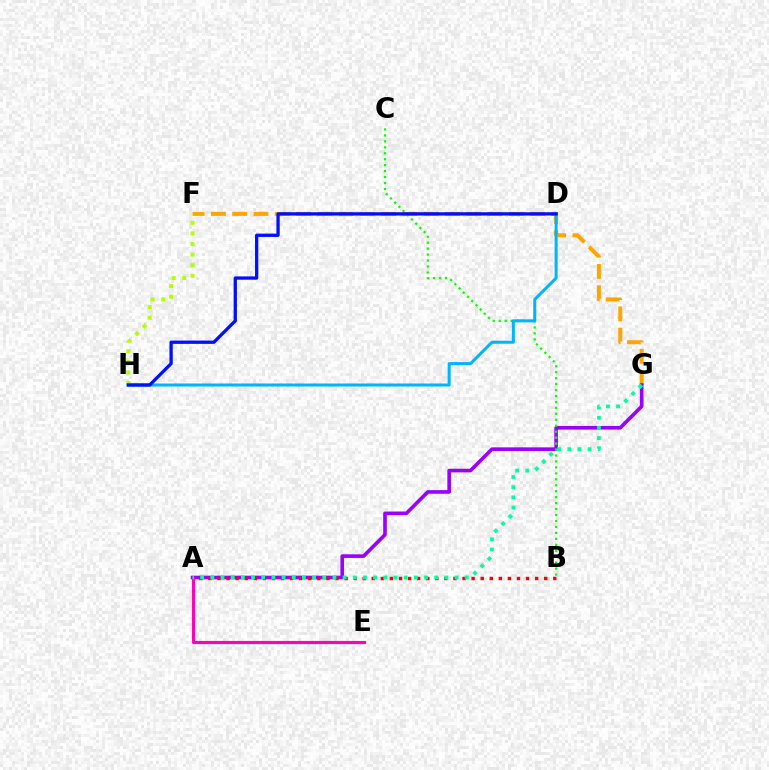{('F', 'G'): [{'color': '#ffa500', 'line_style': 'dashed', 'thickness': 2.89}], ('A', 'G'): [{'color': '#9b00ff', 'line_style': 'solid', 'thickness': 2.61}, {'color': '#00ff9d', 'line_style': 'dotted', 'thickness': 2.76}], ('B', 'C'): [{'color': '#08ff00', 'line_style': 'dotted', 'thickness': 1.62}], ('F', 'H'): [{'color': '#b3ff00', 'line_style': 'dotted', 'thickness': 2.88}], ('D', 'H'): [{'color': '#00b5ff', 'line_style': 'solid', 'thickness': 2.18}, {'color': '#0010ff', 'line_style': 'solid', 'thickness': 2.37}], ('A', 'B'): [{'color': '#ff0000', 'line_style': 'dotted', 'thickness': 2.47}], ('A', 'E'): [{'color': '#ff00bd', 'line_style': 'solid', 'thickness': 2.26}]}